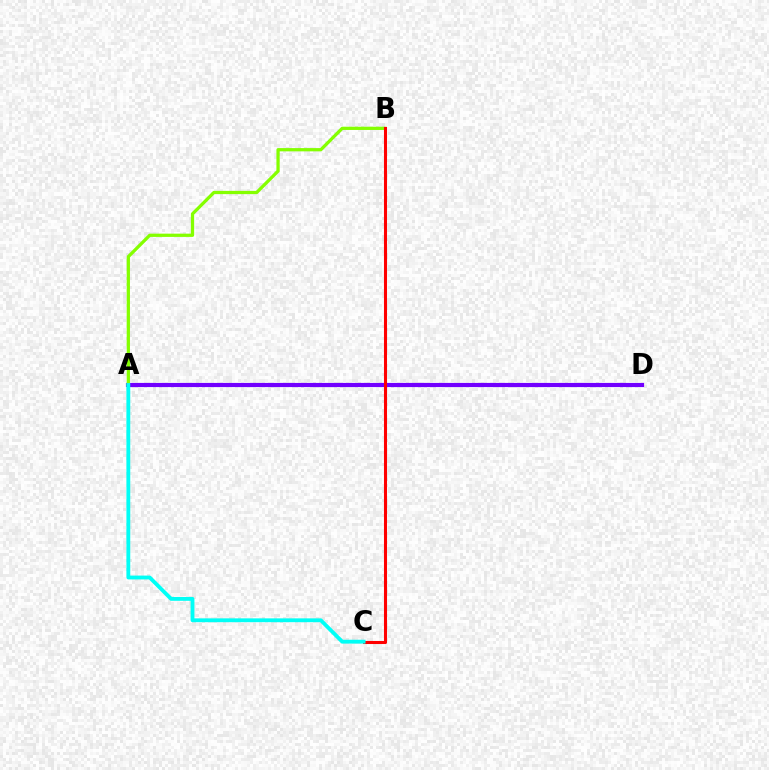{('A', 'D'): [{'color': '#7200ff', 'line_style': 'solid', 'thickness': 3.0}], ('A', 'B'): [{'color': '#84ff00', 'line_style': 'solid', 'thickness': 2.35}], ('B', 'C'): [{'color': '#ff0000', 'line_style': 'solid', 'thickness': 2.21}], ('A', 'C'): [{'color': '#00fff6', 'line_style': 'solid', 'thickness': 2.76}]}